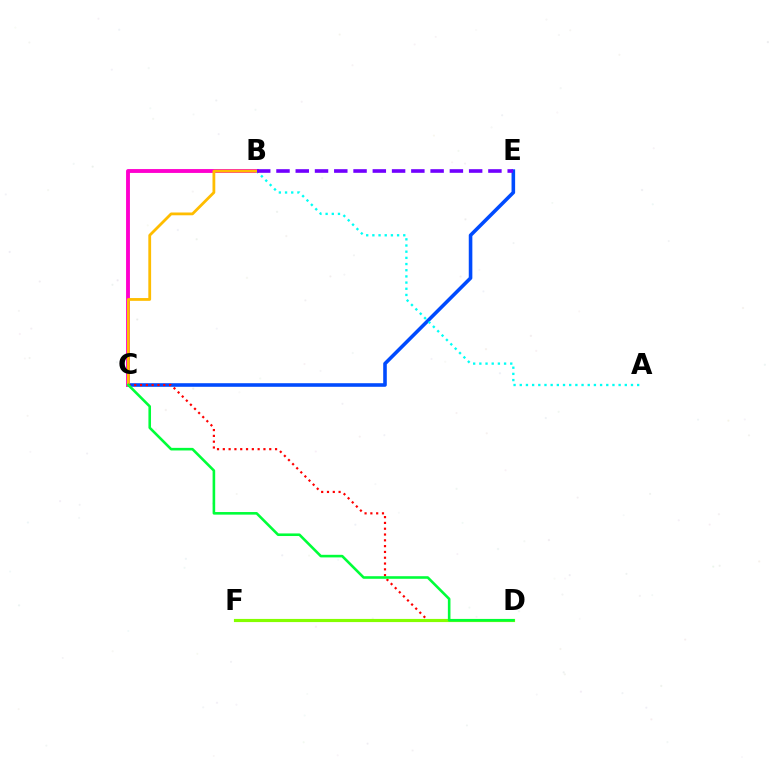{('C', 'E'): [{'color': '#004bff', 'line_style': 'solid', 'thickness': 2.58}], ('B', 'C'): [{'color': '#ff00cf', 'line_style': 'solid', 'thickness': 2.78}, {'color': '#ffbd00', 'line_style': 'solid', 'thickness': 2.01}], ('A', 'B'): [{'color': '#00fff6', 'line_style': 'dotted', 'thickness': 1.68}], ('C', 'D'): [{'color': '#ff0000', 'line_style': 'dotted', 'thickness': 1.58}, {'color': '#00ff39', 'line_style': 'solid', 'thickness': 1.87}], ('D', 'F'): [{'color': '#84ff00', 'line_style': 'solid', 'thickness': 2.27}], ('B', 'E'): [{'color': '#7200ff', 'line_style': 'dashed', 'thickness': 2.62}]}